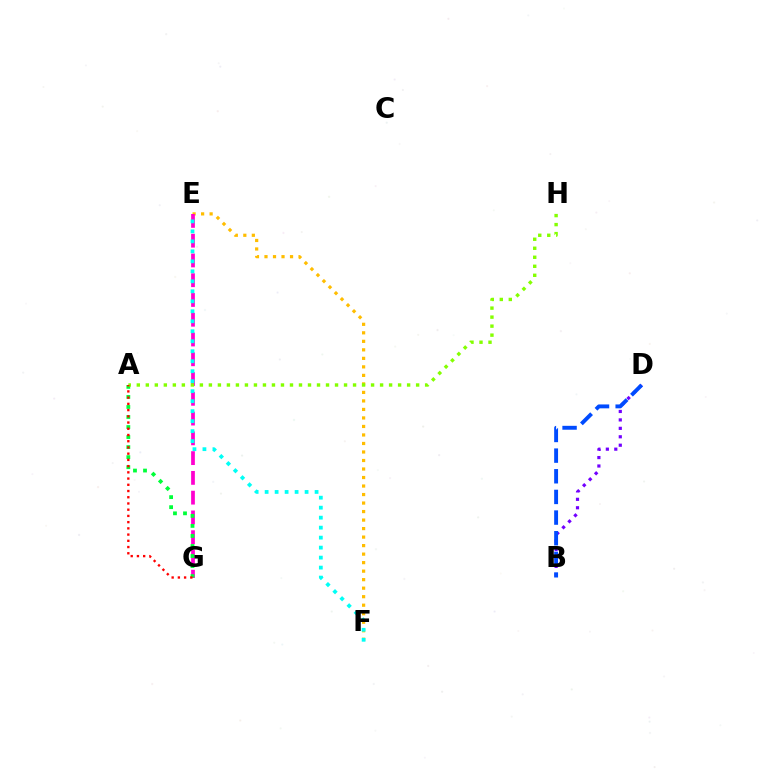{('B', 'D'): [{'color': '#7200ff', 'line_style': 'dotted', 'thickness': 2.29}, {'color': '#004bff', 'line_style': 'dashed', 'thickness': 2.81}], ('E', 'F'): [{'color': '#ffbd00', 'line_style': 'dotted', 'thickness': 2.31}, {'color': '#00fff6', 'line_style': 'dotted', 'thickness': 2.71}], ('E', 'G'): [{'color': '#ff00cf', 'line_style': 'dashed', 'thickness': 2.69}], ('A', 'G'): [{'color': '#00ff39', 'line_style': 'dotted', 'thickness': 2.73}, {'color': '#ff0000', 'line_style': 'dotted', 'thickness': 1.69}], ('A', 'H'): [{'color': '#84ff00', 'line_style': 'dotted', 'thickness': 2.45}]}